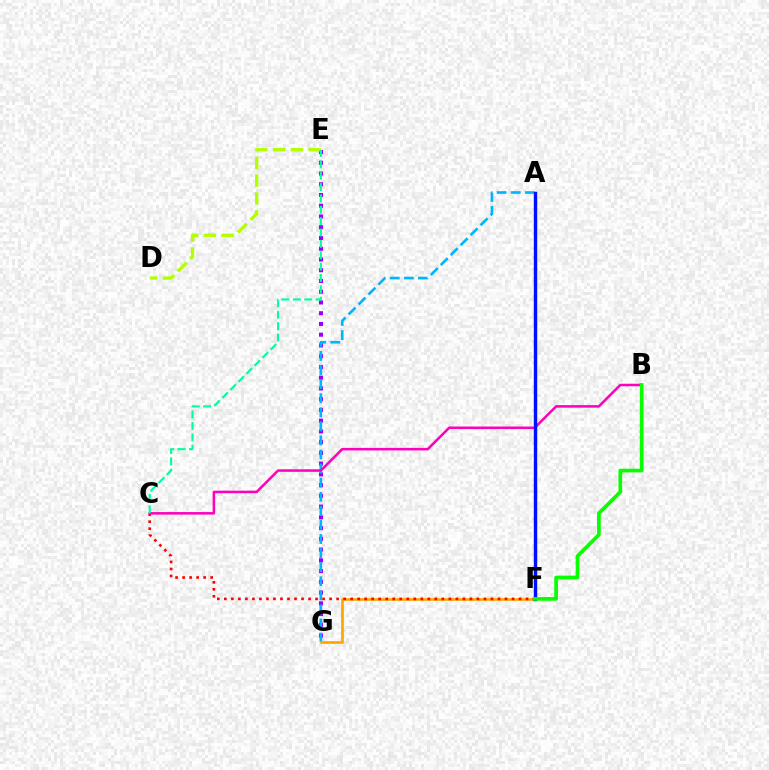{('E', 'G'): [{'color': '#9b00ff', 'line_style': 'dotted', 'thickness': 2.92}], ('A', 'G'): [{'color': '#00b5ff', 'line_style': 'dashed', 'thickness': 1.91}], ('D', 'E'): [{'color': '#b3ff00', 'line_style': 'dashed', 'thickness': 2.42}], ('F', 'G'): [{'color': '#ffa500', 'line_style': 'solid', 'thickness': 1.93}], ('C', 'F'): [{'color': '#ff0000', 'line_style': 'dotted', 'thickness': 1.91}], ('B', 'C'): [{'color': '#ff00bd', 'line_style': 'solid', 'thickness': 1.83}], ('A', 'F'): [{'color': '#0010ff', 'line_style': 'solid', 'thickness': 2.47}], ('C', 'E'): [{'color': '#00ff9d', 'line_style': 'dashed', 'thickness': 1.54}], ('B', 'F'): [{'color': '#08ff00', 'line_style': 'solid', 'thickness': 2.66}]}